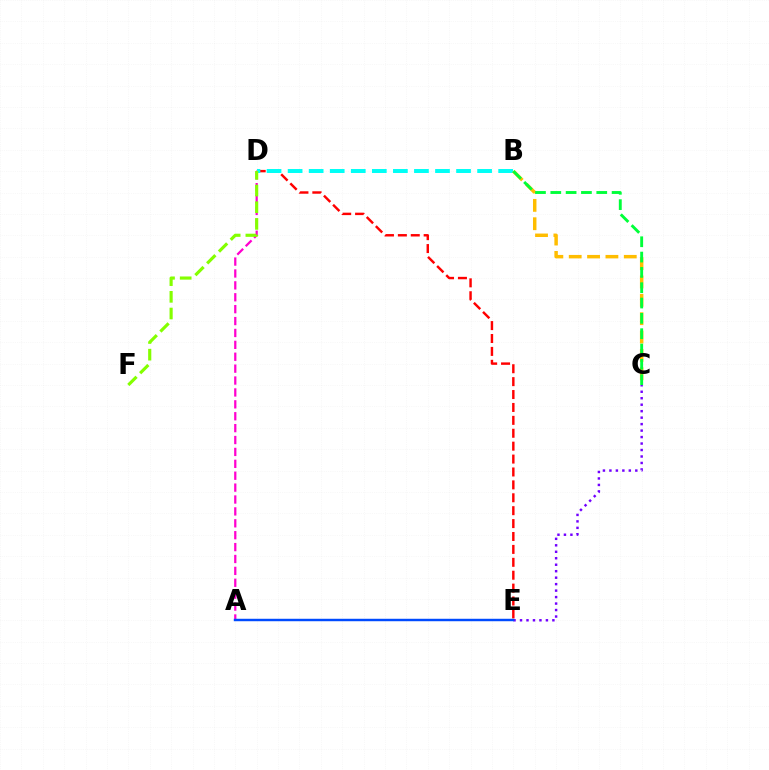{('A', 'D'): [{'color': '#ff00cf', 'line_style': 'dashed', 'thickness': 1.62}], ('C', 'E'): [{'color': '#7200ff', 'line_style': 'dotted', 'thickness': 1.76}], ('D', 'E'): [{'color': '#ff0000', 'line_style': 'dashed', 'thickness': 1.75}], ('A', 'E'): [{'color': '#004bff', 'line_style': 'solid', 'thickness': 1.76}], ('B', 'D'): [{'color': '#00fff6', 'line_style': 'dashed', 'thickness': 2.86}], ('B', 'C'): [{'color': '#ffbd00', 'line_style': 'dashed', 'thickness': 2.49}, {'color': '#00ff39', 'line_style': 'dashed', 'thickness': 2.08}], ('D', 'F'): [{'color': '#84ff00', 'line_style': 'dashed', 'thickness': 2.27}]}